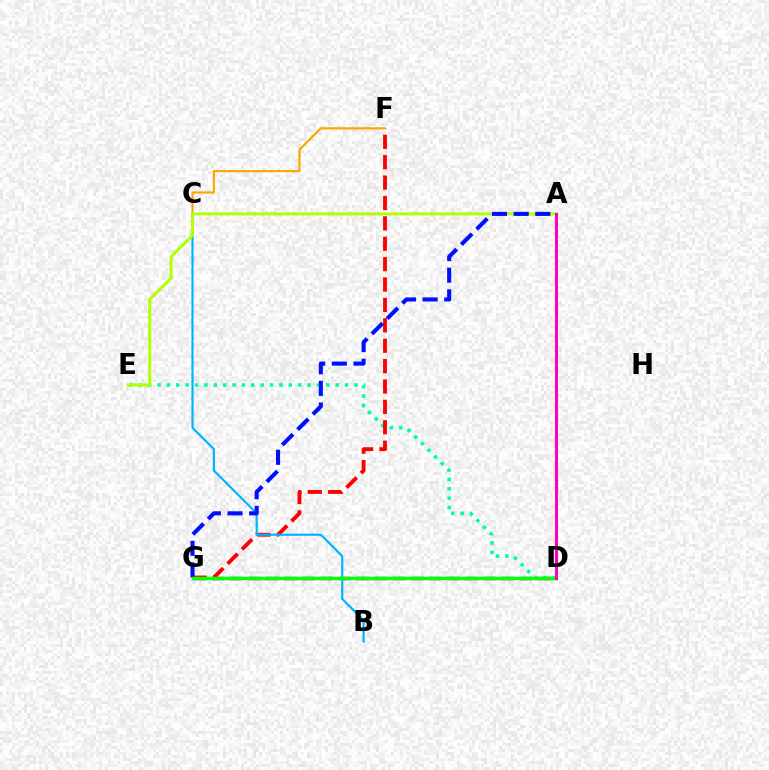{('D', 'G'): [{'color': '#9b00ff', 'line_style': 'dashed', 'thickness': 2.46}, {'color': '#08ff00', 'line_style': 'solid', 'thickness': 2.52}], ('D', 'E'): [{'color': '#00ff9d', 'line_style': 'dotted', 'thickness': 2.55}], ('F', 'G'): [{'color': '#ff0000', 'line_style': 'dashed', 'thickness': 2.77}], ('C', 'F'): [{'color': '#ffa500', 'line_style': 'solid', 'thickness': 1.56}], ('B', 'C'): [{'color': '#00b5ff', 'line_style': 'solid', 'thickness': 1.57}], ('A', 'E'): [{'color': '#b3ff00', 'line_style': 'solid', 'thickness': 2.13}], ('A', 'G'): [{'color': '#0010ff', 'line_style': 'dashed', 'thickness': 2.94}], ('A', 'D'): [{'color': '#ff00bd', 'line_style': 'solid', 'thickness': 2.19}]}